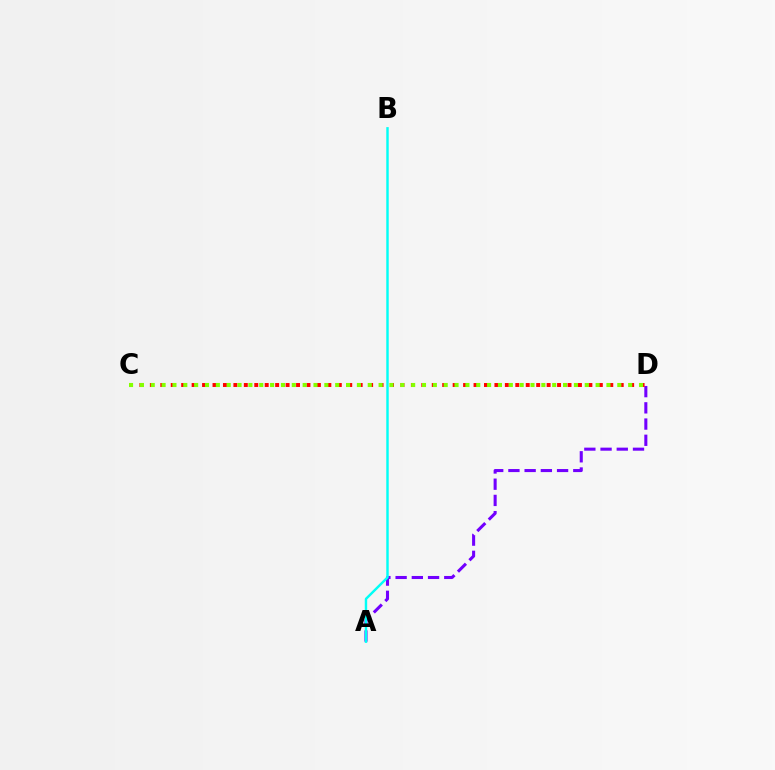{('A', 'D'): [{'color': '#7200ff', 'line_style': 'dashed', 'thickness': 2.2}], ('C', 'D'): [{'color': '#ff0000', 'line_style': 'dotted', 'thickness': 2.84}, {'color': '#84ff00', 'line_style': 'dotted', 'thickness': 2.95}], ('A', 'B'): [{'color': '#00fff6', 'line_style': 'solid', 'thickness': 1.75}]}